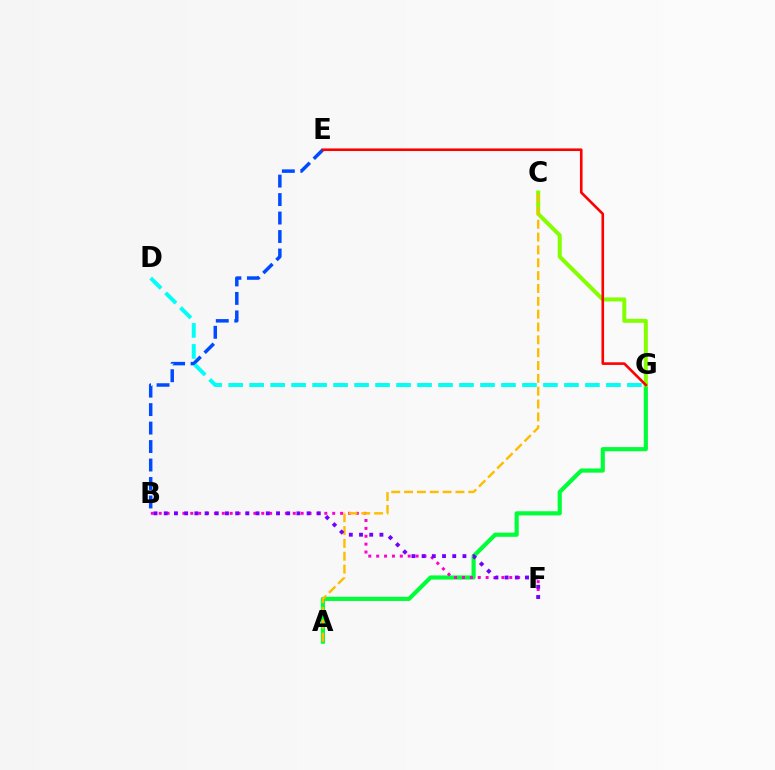{('A', 'G'): [{'color': '#00ff39', 'line_style': 'solid', 'thickness': 2.99}], ('B', 'E'): [{'color': '#004bff', 'line_style': 'dashed', 'thickness': 2.51}], ('B', 'F'): [{'color': '#ff00cf', 'line_style': 'dotted', 'thickness': 2.14}, {'color': '#7200ff', 'line_style': 'dotted', 'thickness': 2.77}], ('C', 'G'): [{'color': '#84ff00', 'line_style': 'solid', 'thickness': 2.88}], ('D', 'G'): [{'color': '#00fff6', 'line_style': 'dashed', 'thickness': 2.85}], ('E', 'G'): [{'color': '#ff0000', 'line_style': 'solid', 'thickness': 1.88}], ('A', 'C'): [{'color': '#ffbd00', 'line_style': 'dashed', 'thickness': 1.74}]}